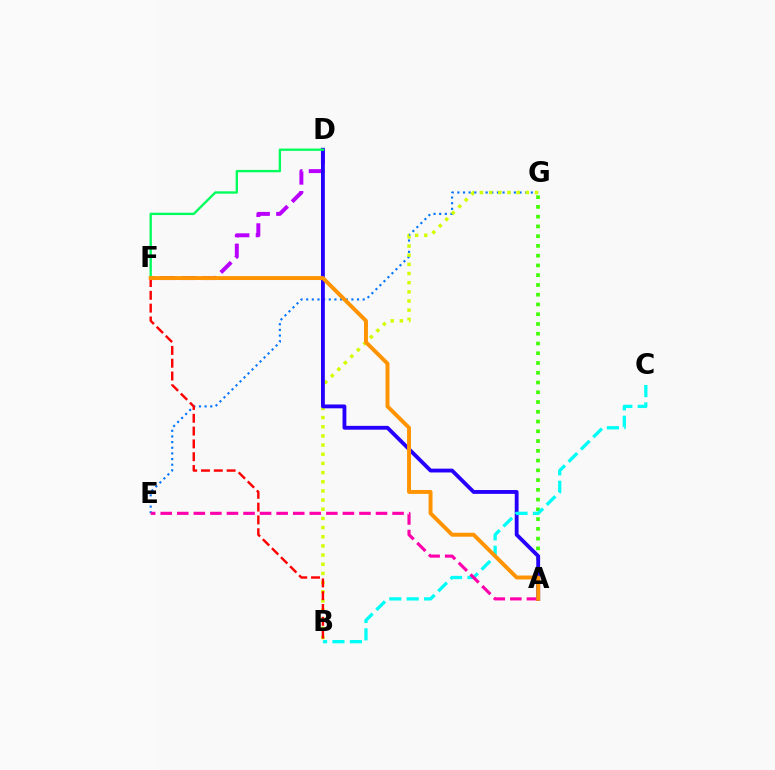{('D', 'F'): [{'color': '#b900ff', 'line_style': 'dashed', 'thickness': 2.84}, {'color': '#00ff5c', 'line_style': 'solid', 'thickness': 1.68}], ('E', 'G'): [{'color': '#0074ff', 'line_style': 'dotted', 'thickness': 1.54}], ('A', 'G'): [{'color': '#3dff00', 'line_style': 'dotted', 'thickness': 2.65}], ('B', 'G'): [{'color': '#d1ff00', 'line_style': 'dotted', 'thickness': 2.49}], ('A', 'D'): [{'color': '#2500ff', 'line_style': 'solid', 'thickness': 2.76}], ('B', 'C'): [{'color': '#00fff6', 'line_style': 'dashed', 'thickness': 2.36}], ('A', 'E'): [{'color': '#ff00ac', 'line_style': 'dashed', 'thickness': 2.25}], ('B', 'F'): [{'color': '#ff0000', 'line_style': 'dashed', 'thickness': 1.74}], ('A', 'F'): [{'color': '#ff9400', 'line_style': 'solid', 'thickness': 2.83}]}